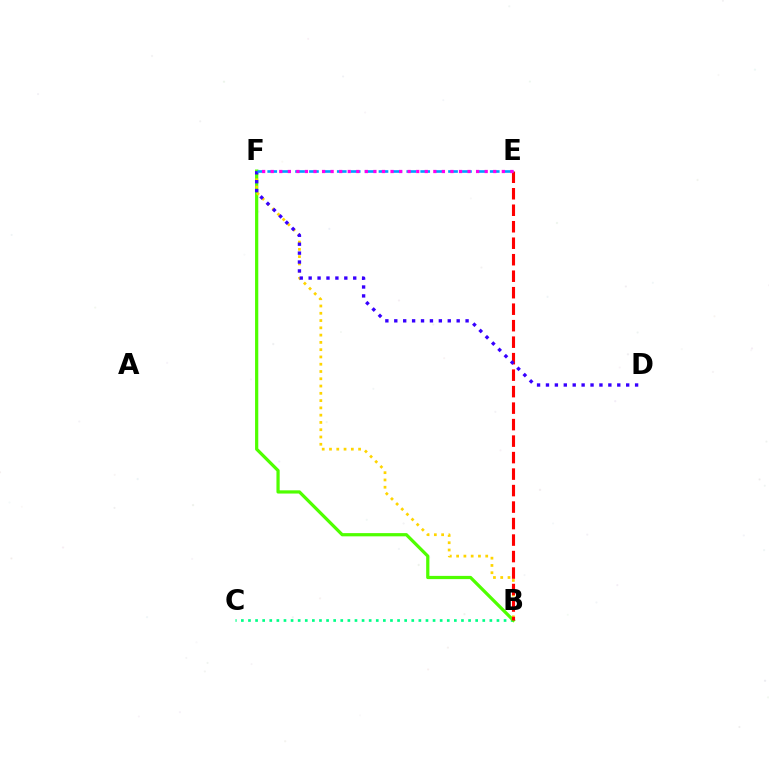{('B', 'C'): [{'color': '#00ff86', 'line_style': 'dotted', 'thickness': 1.93}], ('B', 'F'): [{'color': '#4fff00', 'line_style': 'solid', 'thickness': 2.32}, {'color': '#ffd500', 'line_style': 'dotted', 'thickness': 1.98}], ('B', 'E'): [{'color': '#ff0000', 'line_style': 'dashed', 'thickness': 2.24}], ('D', 'F'): [{'color': '#3700ff', 'line_style': 'dotted', 'thickness': 2.42}], ('E', 'F'): [{'color': '#009eff', 'line_style': 'dashed', 'thickness': 1.89}, {'color': '#ff00ed', 'line_style': 'dotted', 'thickness': 2.33}]}